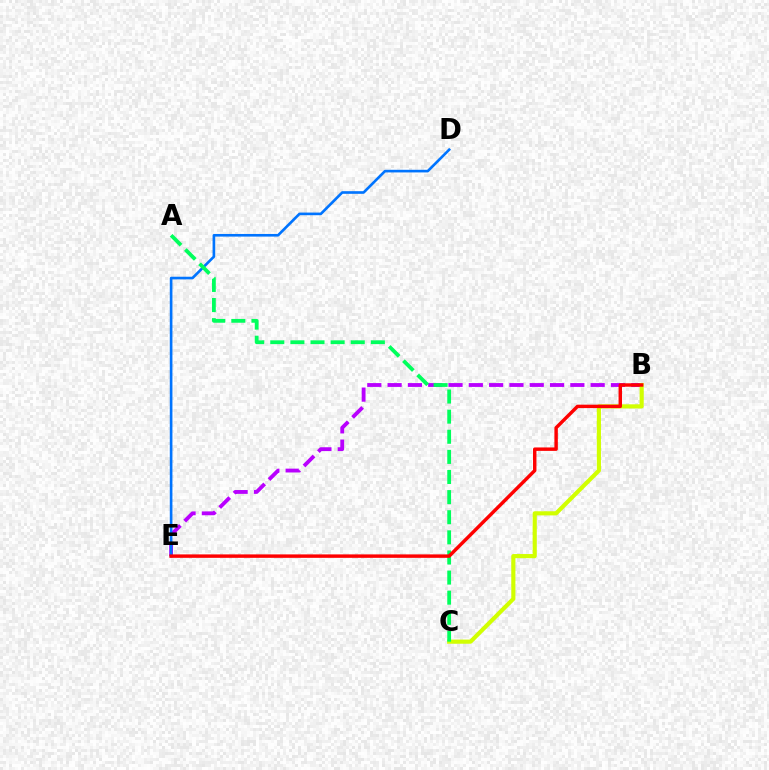{('B', 'E'): [{'color': '#b900ff', 'line_style': 'dashed', 'thickness': 2.76}, {'color': '#ff0000', 'line_style': 'solid', 'thickness': 2.47}], ('D', 'E'): [{'color': '#0074ff', 'line_style': 'solid', 'thickness': 1.9}], ('B', 'C'): [{'color': '#d1ff00', 'line_style': 'solid', 'thickness': 2.98}], ('A', 'C'): [{'color': '#00ff5c', 'line_style': 'dashed', 'thickness': 2.73}]}